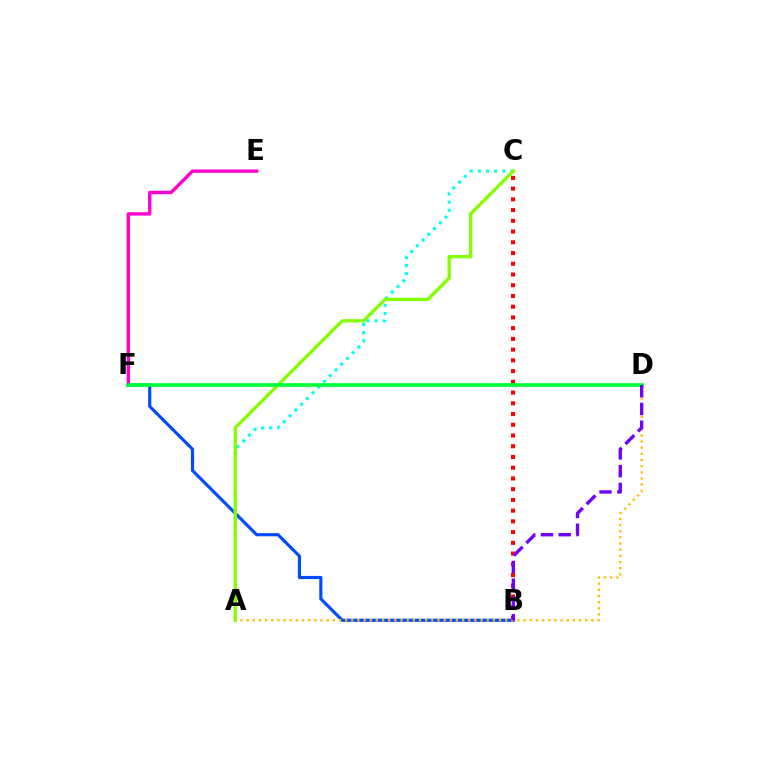{('E', 'F'): [{'color': '#ff00cf', 'line_style': 'solid', 'thickness': 2.45}], ('B', 'F'): [{'color': '#004bff', 'line_style': 'solid', 'thickness': 2.27}], ('A', 'C'): [{'color': '#00fff6', 'line_style': 'dotted', 'thickness': 2.2}, {'color': '#84ff00', 'line_style': 'solid', 'thickness': 2.38}], ('B', 'C'): [{'color': '#ff0000', 'line_style': 'dotted', 'thickness': 2.92}], ('A', 'D'): [{'color': '#ffbd00', 'line_style': 'dotted', 'thickness': 1.67}], ('D', 'F'): [{'color': '#00ff39', 'line_style': 'solid', 'thickness': 2.64}], ('B', 'D'): [{'color': '#7200ff', 'line_style': 'dashed', 'thickness': 2.41}]}